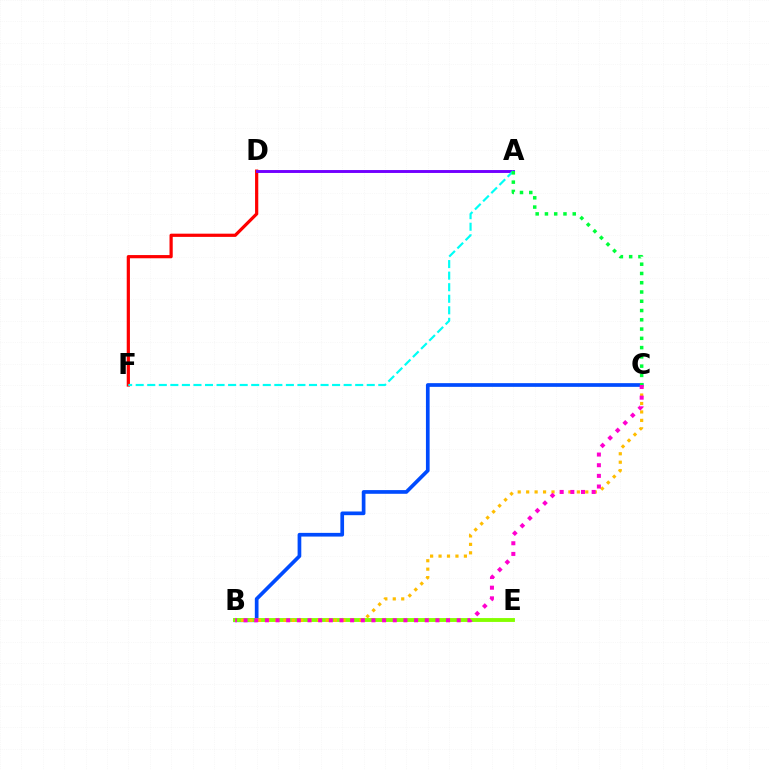{('D', 'F'): [{'color': '#ff0000', 'line_style': 'solid', 'thickness': 2.31}], ('B', 'C'): [{'color': '#004bff', 'line_style': 'solid', 'thickness': 2.66}, {'color': '#ffbd00', 'line_style': 'dotted', 'thickness': 2.3}, {'color': '#ff00cf', 'line_style': 'dotted', 'thickness': 2.9}], ('B', 'E'): [{'color': '#84ff00', 'line_style': 'solid', 'thickness': 2.78}], ('A', 'D'): [{'color': '#7200ff', 'line_style': 'solid', 'thickness': 2.09}], ('A', 'F'): [{'color': '#00fff6', 'line_style': 'dashed', 'thickness': 1.57}], ('A', 'C'): [{'color': '#00ff39', 'line_style': 'dotted', 'thickness': 2.52}]}